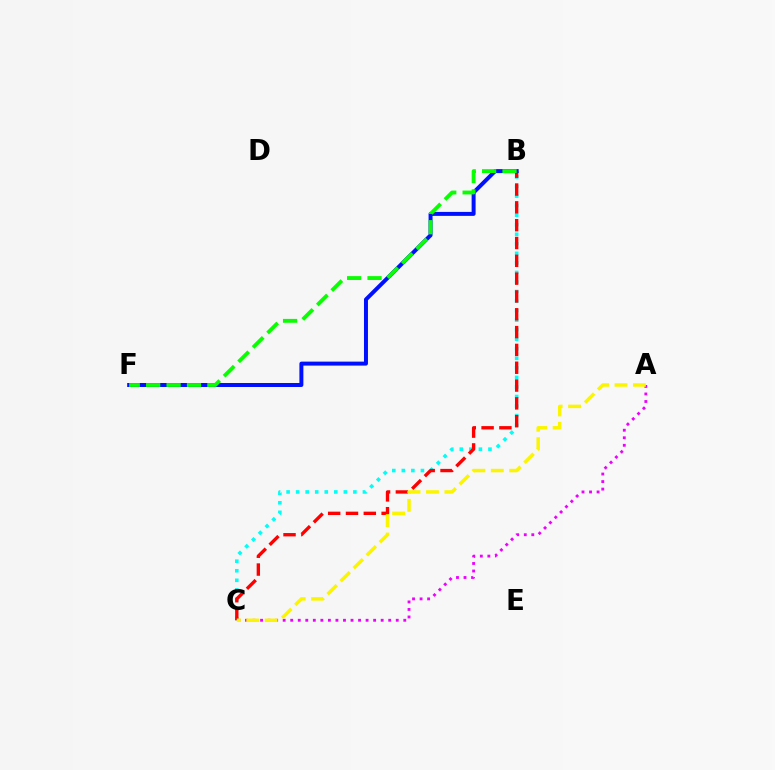{('B', 'C'): [{'color': '#00fff6', 'line_style': 'dotted', 'thickness': 2.59}, {'color': '#ff0000', 'line_style': 'dashed', 'thickness': 2.42}], ('A', 'C'): [{'color': '#ee00ff', 'line_style': 'dotted', 'thickness': 2.05}, {'color': '#fcf500', 'line_style': 'dashed', 'thickness': 2.5}], ('B', 'F'): [{'color': '#0010ff', 'line_style': 'solid', 'thickness': 2.86}, {'color': '#08ff00', 'line_style': 'dashed', 'thickness': 2.77}]}